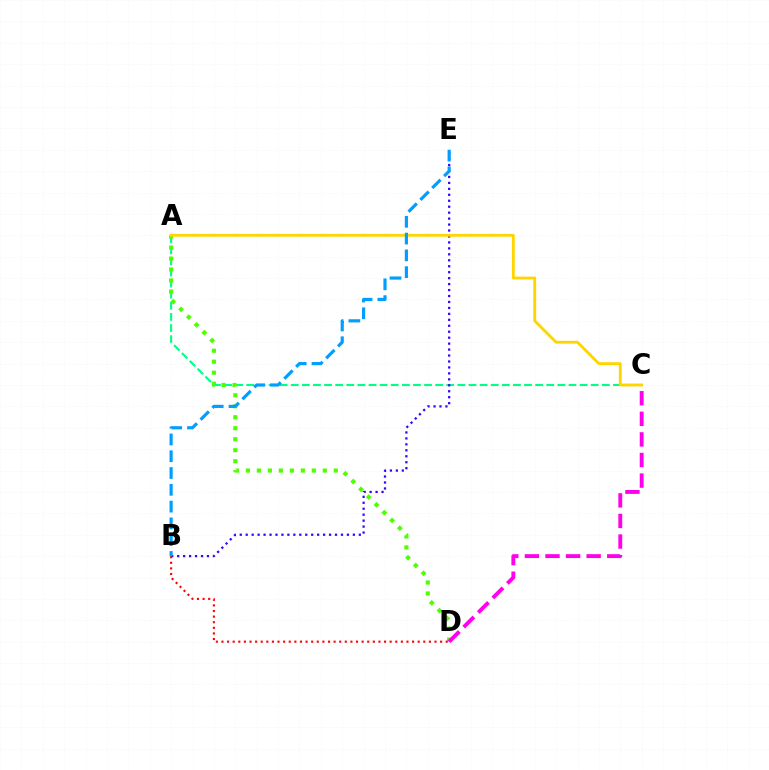{('A', 'C'): [{'color': '#00ff86', 'line_style': 'dashed', 'thickness': 1.51}, {'color': '#ffd500', 'line_style': 'solid', 'thickness': 2.04}], ('A', 'D'): [{'color': '#4fff00', 'line_style': 'dotted', 'thickness': 2.99}], ('C', 'D'): [{'color': '#ff00ed', 'line_style': 'dashed', 'thickness': 2.8}], ('B', 'E'): [{'color': '#3700ff', 'line_style': 'dotted', 'thickness': 1.62}, {'color': '#009eff', 'line_style': 'dashed', 'thickness': 2.28}], ('B', 'D'): [{'color': '#ff0000', 'line_style': 'dotted', 'thickness': 1.52}]}